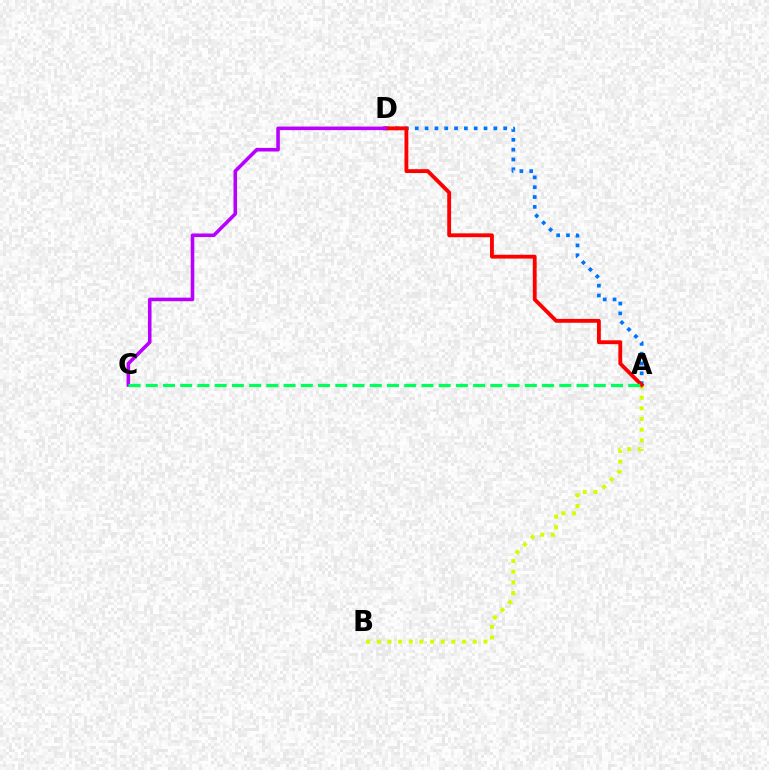{('A', 'B'): [{'color': '#d1ff00', 'line_style': 'dotted', 'thickness': 2.9}], ('A', 'D'): [{'color': '#0074ff', 'line_style': 'dotted', 'thickness': 2.67}, {'color': '#ff0000', 'line_style': 'solid', 'thickness': 2.77}], ('C', 'D'): [{'color': '#b900ff', 'line_style': 'solid', 'thickness': 2.57}], ('A', 'C'): [{'color': '#00ff5c', 'line_style': 'dashed', 'thickness': 2.34}]}